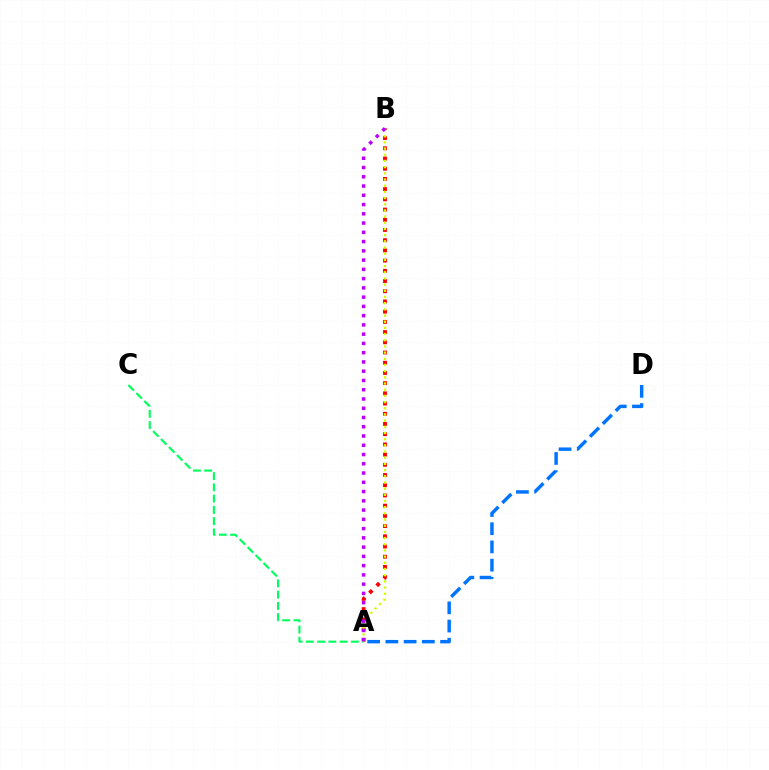{('A', 'D'): [{'color': '#0074ff', 'line_style': 'dashed', 'thickness': 2.48}], ('A', 'B'): [{'color': '#ff0000', 'line_style': 'dotted', 'thickness': 2.77}, {'color': '#d1ff00', 'line_style': 'dotted', 'thickness': 1.68}, {'color': '#b900ff', 'line_style': 'dotted', 'thickness': 2.52}], ('A', 'C'): [{'color': '#00ff5c', 'line_style': 'dashed', 'thickness': 1.53}]}